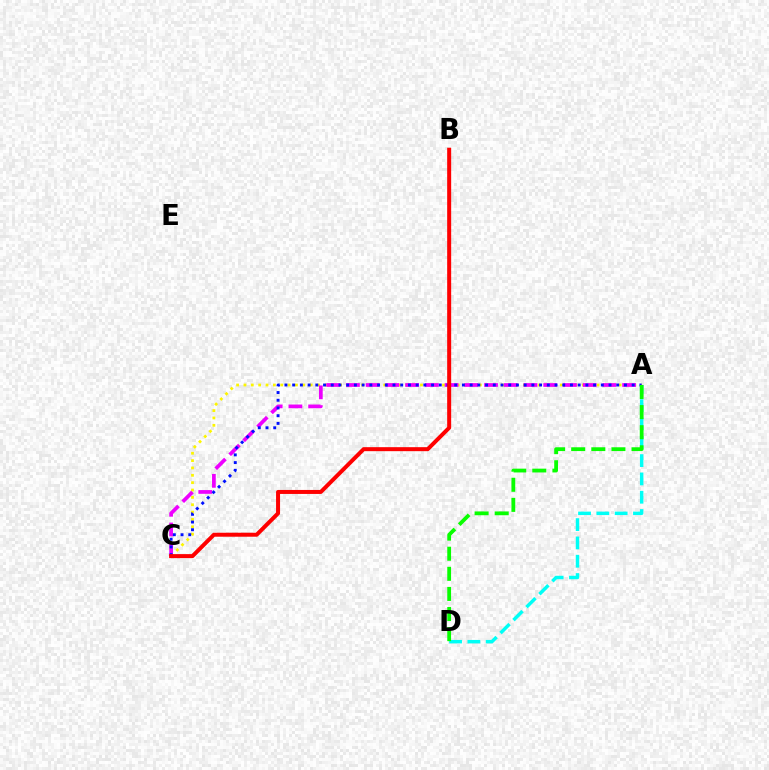{('A', 'C'): [{'color': '#fcf500', 'line_style': 'dotted', 'thickness': 2.0}, {'color': '#ee00ff', 'line_style': 'dashed', 'thickness': 2.68}, {'color': '#0010ff', 'line_style': 'dotted', 'thickness': 2.1}], ('B', 'C'): [{'color': '#ff0000', 'line_style': 'solid', 'thickness': 2.88}], ('A', 'D'): [{'color': '#00fff6', 'line_style': 'dashed', 'thickness': 2.49}, {'color': '#08ff00', 'line_style': 'dashed', 'thickness': 2.73}]}